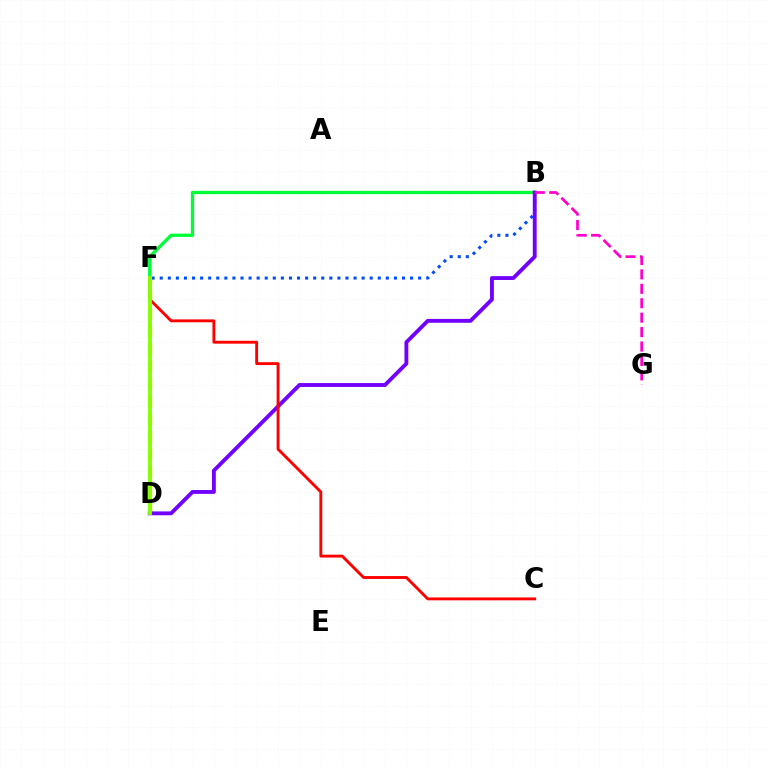{('B', 'F'): [{'color': '#00ff39', 'line_style': 'solid', 'thickness': 2.38}, {'color': '#004bff', 'line_style': 'dotted', 'thickness': 2.19}], ('D', 'F'): [{'color': '#ffbd00', 'line_style': 'dashed', 'thickness': 2.39}, {'color': '#00fff6', 'line_style': 'solid', 'thickness': 1.72}, {'color': '#84ff00', 'line_style': 'solid', 'thickness': 2.76}], ('B', 'D'): [{'color': '#7200ff', 'line_style': 'solid', 'thickness': 2.78}], ('C', 'F'): [{'color': '#ff0000', 'line_style': 'solid', 'thickness': 2.07}], ('B', 'G'): [{'color': '#ff00cf', 'line_style': 'dashed', 'thickness': 1.96}]}